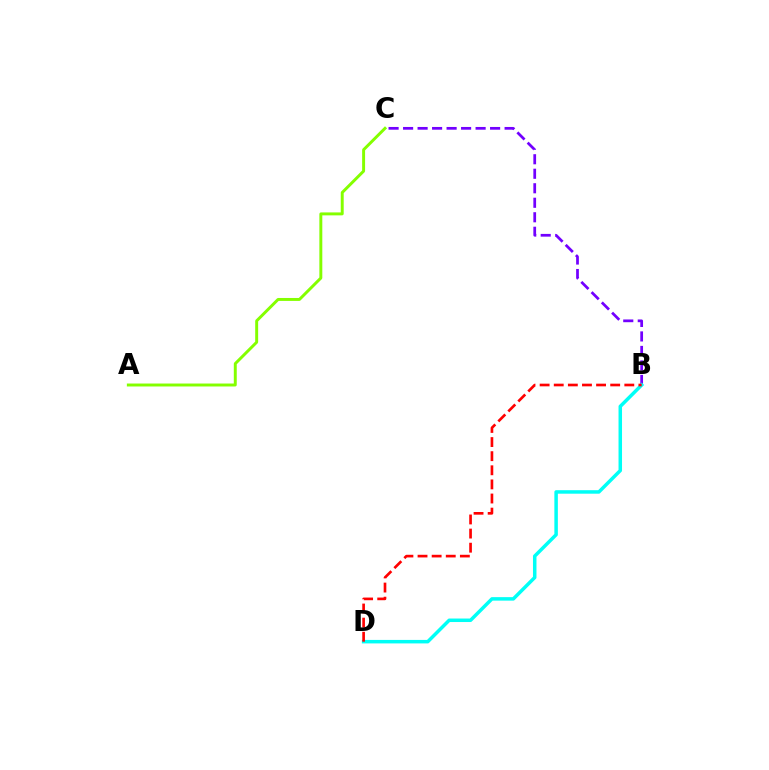{('B', 'C'): [{'color': '#7200ff', 'line_style': 'dashed', 'thickness': 1.97}], ('B', 'D'): [{'color': '#00fff6', 'line_style': 'solid', 'thickness': 2.52}, {'color': '#ff0000', 'line_style': 'dashed', 'thickness': 1.92}], ('A', 'C'): [{'color': '#84ff00', 'line_style': 'solid', 'thickness': 2.12}]}